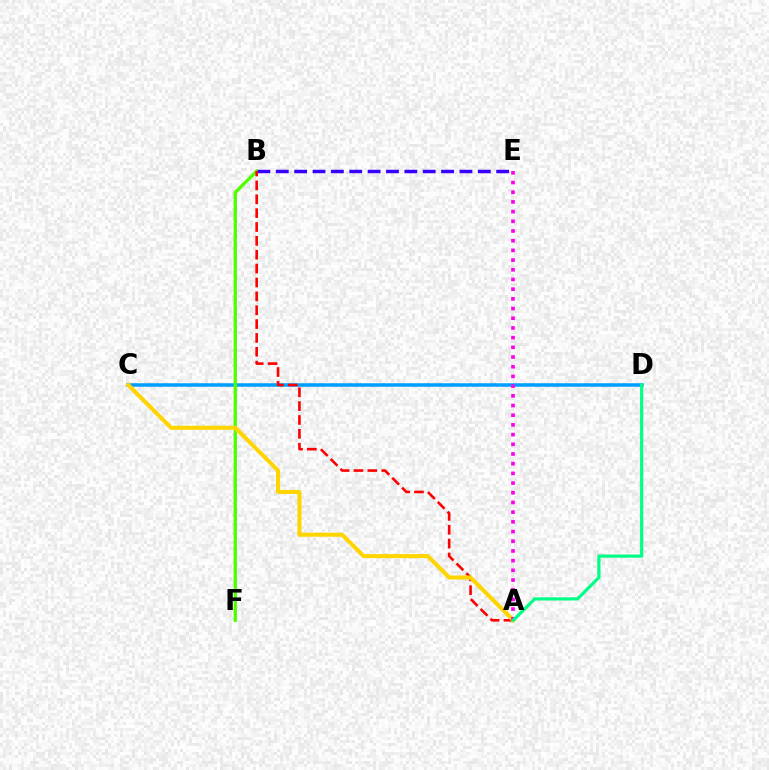{('C', 'D'): [{'color': '#009eff', 'line_style': 'solid', 'thickness': 2.53}], ('B', 'F'): [{'color': '#4fff00', 'line_style': 'solid', 'thickness': 2.39}], ('B', 'E'): [{'color': '#3700ff', 'line_style': 'dashed', 'thickness': 2.49}], ('A', 'B'): [{'color': '#ff0000', 'line_style': 'dashed', 'thickness': 1.88}], ('A', 'C'): [{'color': '#ffd500', 'line_style': 'solid', 'thickness': 2.92}], ('A', 'E'): [{'color': '#ff00ed', 'line_style': 'dotted', 'thickness': 2.63}], ('A', 'D'): [{'color': '#00ff86', 'line_style': 'solid', 'thickness': 2.3}]}